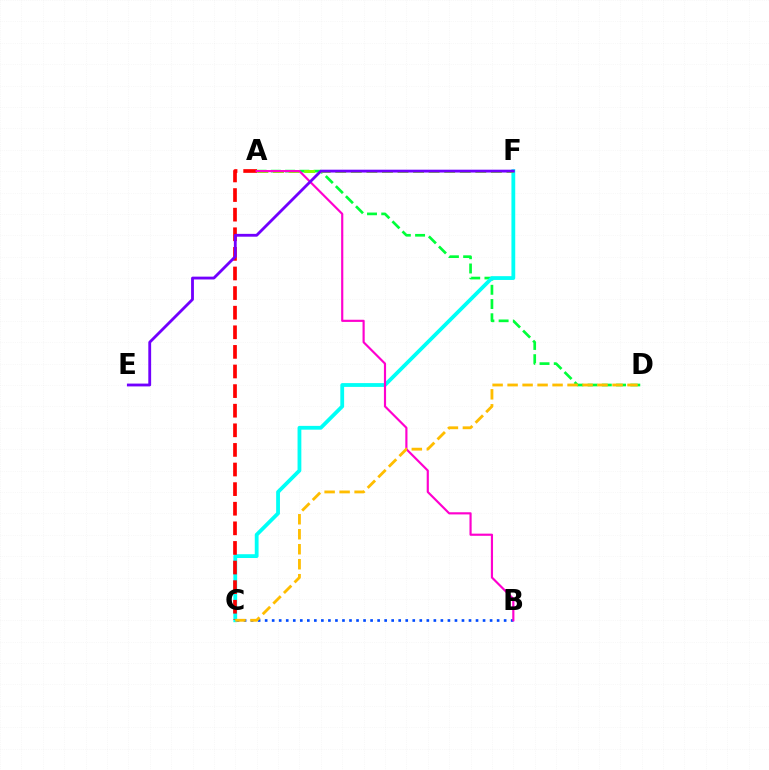{('A', 'D'): [{'color': '#00ff39', 'line_style': 'dashed', 'thickness': 1.93}], ('C', 'F'): [{'color': '#00fff6', 'line_style': 'solid', 'thickness': 2.73}], ('A', 'C'): [{'color': '#ff0000', 'line_style': 'dashed', 'thickness': 2.66}], ('B', 'C'): [{'color': '#004bff', 'line_style': 'dotted', 'thickness': 1.91}], ('A', 'F'): [{'color': '#84ff00', 'line_style': 'dashed', 'thickness': 2.11}], ('A', 'B'): [{'color': '#ff00cf', 'line_style': 'solid', 'thickness': 1.56}], ('C', 'D'): [{'color': '#ffbd00', 'line_style': 'dashed', 'thickness': 2.04}], ('E', 'F'): [{'color': '#7200ff', 'line_style': 'solid', 'thickness': 2.04}]}